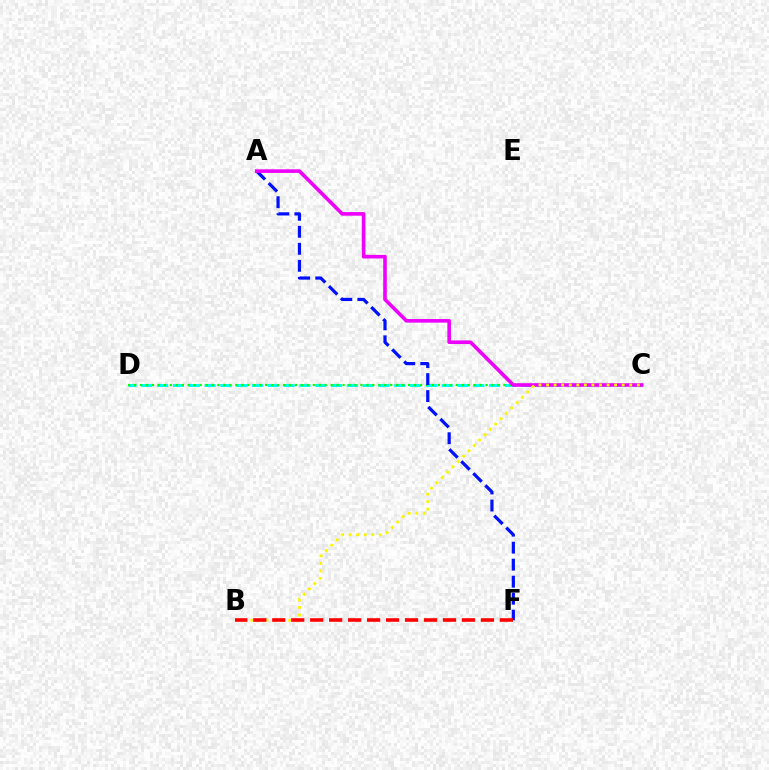{('C', 'D'): [{'color': '#00fff6', 'line_style': 'dashed', 'thickness': 2.15}, {'color': '#08ff00', 'line_style': 'dotted', 'thickness': 1.62}], ('A', 'F'): [{'color': '#0010ff', 'line_style': 'dashed', 'thickness': 2.31}], ('A', 'C'): [{'color': '#ee00ff', 'line_style': 'solid', 'thickness': 2.6}], ('B', 'C'): [{'color': '#fcf500', 'line_style': 'dotted', 'thickness': 2.05}], ('B', 'F'): [{'color': '#ff0000', 'line_style': 'dashed', 'thickness': 2.58}]}